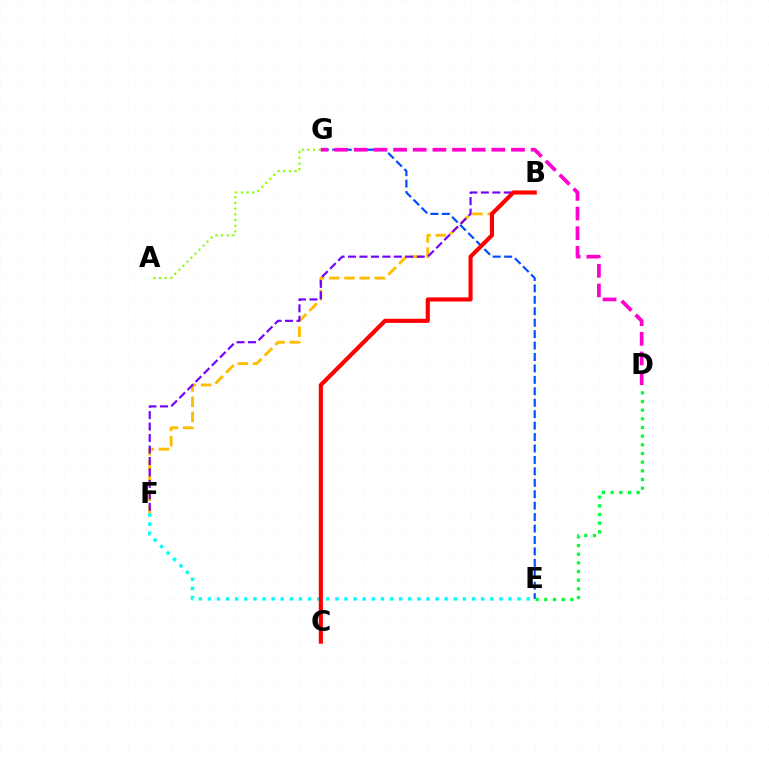{('E', 'G'): [{'color': '#004bff', 'line_style': 'dashed', 'thickness': 1.55}], ('B', 'F'): [{'color': '#ffbd00', 'line_style': 'dashed', 'thickness': 2.06}, {'color': '#7200ff', 'line_style': 'dashed', 'thickness': 1.56}], ('A', 'G'): [{'color': '#84ff00', 'line_style': 'dotted', 'thickness': 1.55}], ('D', 'G'): [{'color': '#ff00cf', 'line_style': 'dashed', 'thickness': 2.67}], ('E', 'F'): [{'color': '#00fff6', 'line_style': 'dotted', 'thickness': 2.47}], ('D', 'E'): [{'color': '#00ff39', 'line_style': 'dotted', 'thickness': 2.35}], ('B', 'C'): [{'color': '#ff0000', 'line_style': 'solid', 'thickness': 2.96}]}